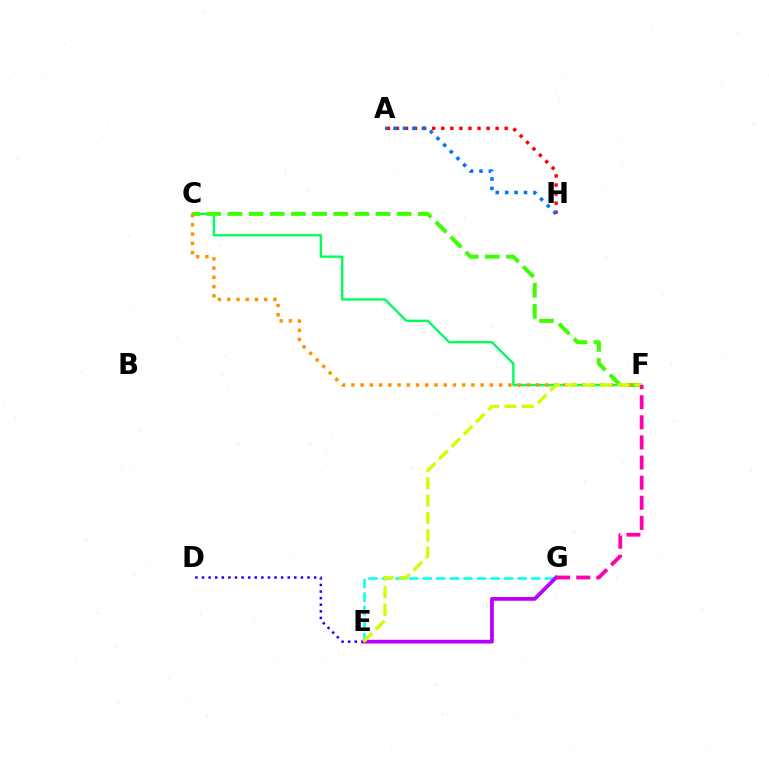{('D', 'E'): [{'color': '#2500ff', 'line_style': 'dotted', 'thickness': 1.79}], ('C', 'F'): [{'color': '#00ff5c', 'line_style': 'solid', 'thickness': 1.71}, {'color': '#3dff00', 'line_style': 'dashed', 'thickness': 2.87}, {'color': '#ff9400', 'line_style': 'dotted', 'thickness': 2.51}], ('E', 'G'): [{'color': '#00fff6', 'line_style': 'dashed', 'thickness': 1.84}, {'color': '#b900ff', 'line_style': 'solid', 'thickness': 2.71}], ('A', 'H'): [{'color': '#ff0000', 'line_style': 'dotted', 'thickness': 2.46}, {'color': '#0074ff', 'line_style': 'dotted', 'thickness': 2.56}], ('E', 'F'): [{'color': '#d1ff00', 'line_style': 'dashed', 'thickness': 2.37}], ('F', 'G'): [{'color': '#ff00ac', 'line_style': 'dashed', 'thickness': 2.73}]}